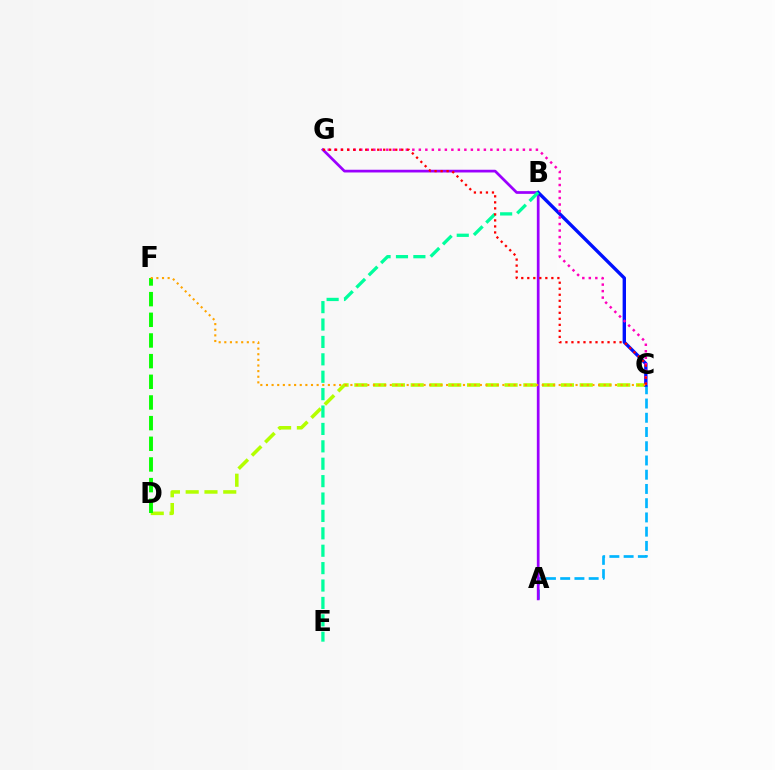{('C', 'D'): [{'color': '#b3ff00', 'line_style': 'dashed', 'thickness': 2.55}], ('A', 'C'): [{'color': '#00b5ff', 'line_style': 'dashed', 'thickness': 1.93}], ('D', 'F'): [{'color': '#08ff00', 'line_style': 'dashed', 'thickness': 2.81}], ('A', 'G'): [{'color': '#9b00ff', 'line_style': 'solid', 'thickness': 1.96}], ('B', 'C'): [{'color': '#0010ff', 'line_style': 'solid', 'thickness': 2.43}], ('C', 'G'): [{'color': '#ff00bd', 'line_style': 'dotted', 'thickness': 1.77}, {'color': '#ff0000', 'line_style': 'dotted', 'thickness': 1.63}], ('B', 'E'): [{'color': '#00ff9d', 'line_style': 'dashed', 'thickness': 2.36}], ('C', 'F'): [{'color': '#ffa500', 'line_style': 'dotted', 'thickness': 1.53}]}